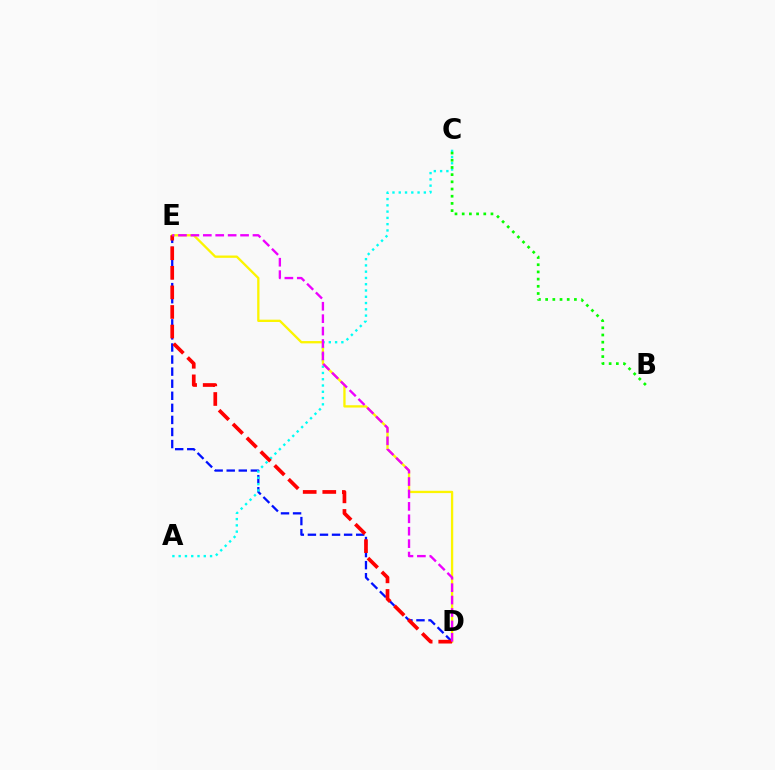{('D', 'E'): [{'color': '#0010ff', 'line_style': 'dashed', 'thickness': 1.64}, {'color': '#fcf500', 'line_style': 'solid', 'thickness': 1.67}, {'color': '#ff0000', 'line_style': 'dashed', 'thickness': 2.66}, {'color': '#ee00ff', 'line_style': 'dashed', 'thickness': 1.69}], ('A', 'C'): [{'color': '#00fff6', 'line_style': 'dotted', 'thickness': 1.7}], ('B', 'C'): [{'color': '#08ff00', 'line_style': 'dotted', 'thickness': 1.95}]}